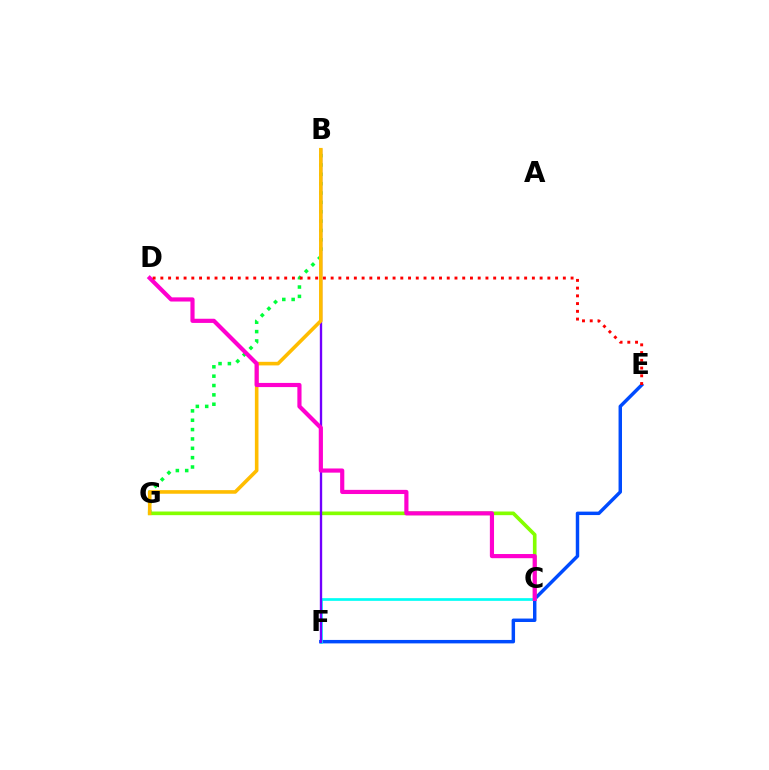{('C', 'G'): [{'color': '#84ff00', 'line_style': 'solid', 'thickness': 2.63}], ('E', 'F'): [{'color': '#004bff', 'line_style': 'solid', 'thickness': 2.48}], ('B', 'G'): [{'color': '#00ff39', 'line_style': 'dotted', 'thickness': 2.54}, {'color': '#ffbd00', 'line_style': 'solid', 'thickness': 2.59}], ('C', 'F'): [{'color': '#00fff6', 'line_style': 'solid', 'thickness': 1.94}], ('B', 'F'): [{'color': '#7200ff', 'line_style': 'solid', 'thickness': 1.7}], ('C', 'D'): [{'color': '#ff00cf', 'line_style': 'solid', 'thickness': 3.0}], ('D', 'E'): [{'color': '#ff0000', 'line_style': 'dotted', 'thickness': 2.1}]}